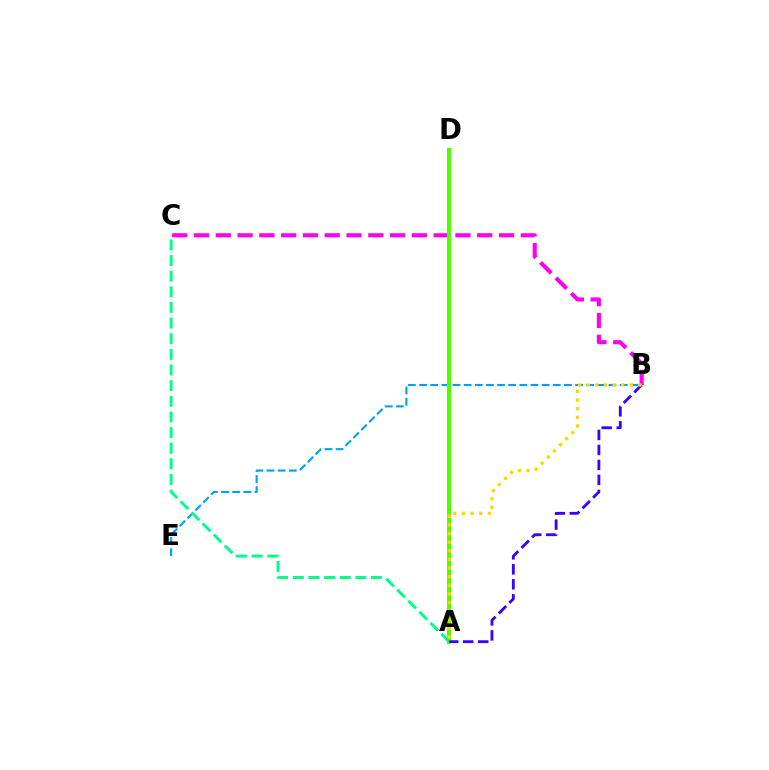{('A', 'D'): [{'color': '#ff0000', 'line_style': 'dashed', 'thickness': 2.72}, {'color': '#4fff00', 'line_style': 'solid', 'thickness': 2.95}], ('B', 'C'): [{'color': '#ff00ed', 'line_style': 'dashed', 'thickness': 2.96}], ('B', 'E'): [{'color': '#009eff', 'line_style': 'dashed', 'thickness': 1.51}], ('A', 'C'): [{'color': '#00ff86', 'line_style': 'dashed', 'thickness': 2.12}], ('A', 'B'): [{'color': '#3700ff', 'line_style': 'dashed', 'thickness': 2.04}, {'color': '#ffd500', 'line_style': 'dotted', 'thickness': 2.34}]}